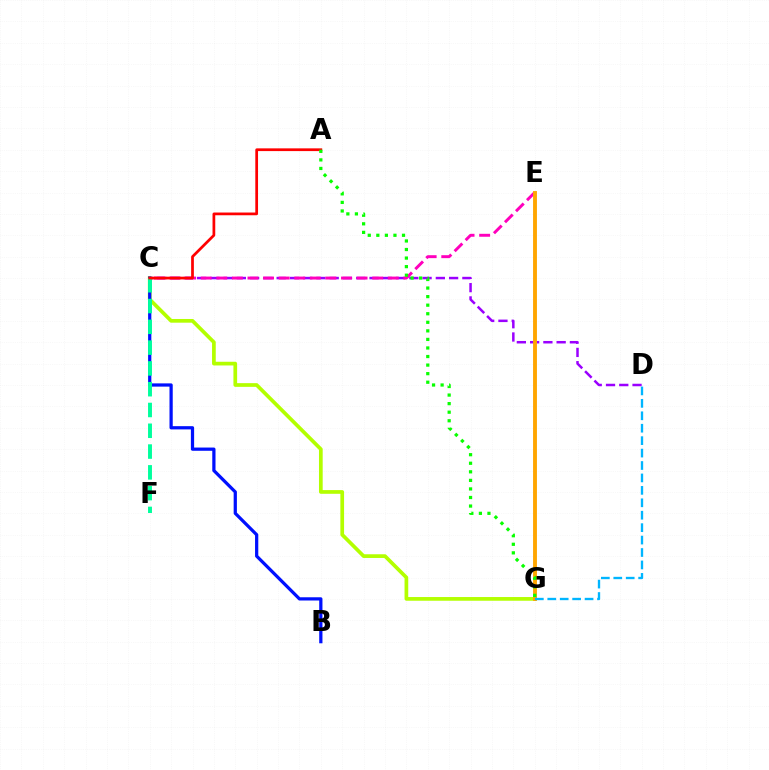{('C', 'G'): [{'color': '#b3ff00', 'line_style': 'solid', 'thickness': 2.67}], ('B', 'C'): [{'color': '#0010ff', 'line_style': 'solid', 'thickness': 2.33}], ('C', 'D'): [{'color': '#9b00ff', 'line_style': 'dashed', 'thickness': 1.8}], ('C', 'E'): [{'color': '#ff00bd', 'line_style': 'dashed', 'thickness': 2.12}], ('E', 'G'): [{'color': '#ffa500', 'line_style': 'solid', 'thickness': 2.79}], ('D', 'G'): [{'color': '#00b5ff', 'line_style': 'dashed', 'thickness': 1.69}], ('C', 'F'): [{'color': '#00ff9d', 'line_style': 'dashed', 'thickness': 2.82}], ('A', 'C'): [{'color': '#ff0000', 'line_style': 'solid', 'thickness': 1.97}], ('A', 'G'): [{'color': '#08ff00', 'line_style': 'dotted', 'thickness': 2.33}]}